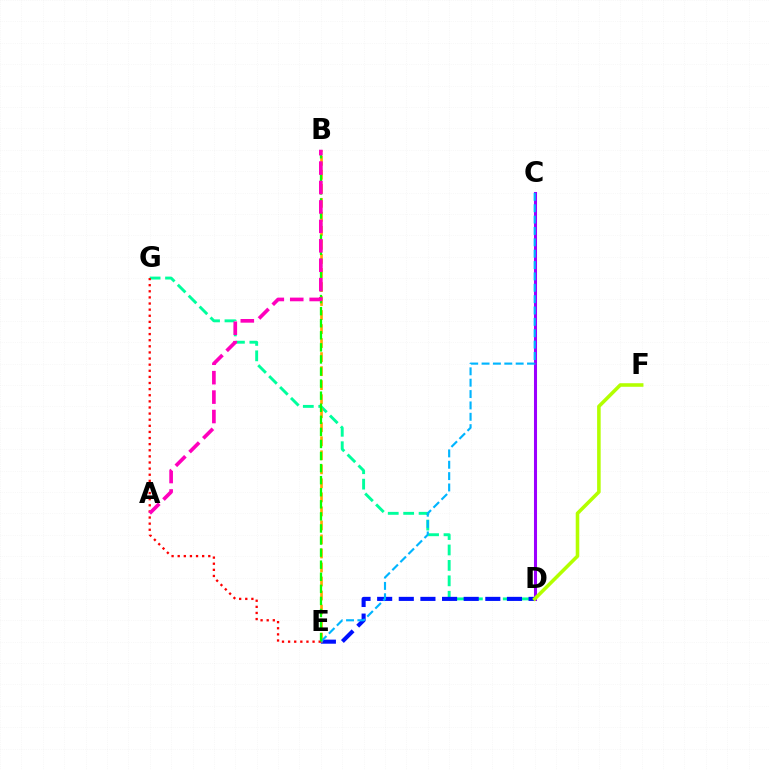{('D', 'G'): [{'color': '#00ff9d', 'line_style': 'dashed', 'thickness': 2.1}], ('D', 'E'): [{'color': '#0010ff', 'line_style': 'dashed', 'thickness': 2.94}], ('C', 'D'): [{'color': '#9b00ff', 'line_style': 'solid', 'thickness': 2.2}], ('B', 'E'): [{'color': '#ffa500', 'line_style': 'dashed', 'thickness': 1.91}, {'color': '#08ff00', 'line_style': 'dashed', 'thickness': 1.64}], ('C', 'E'): [{'color': '#00b5ff', 'line_style': 'dashed', 'thickness': 1.54}], ('D', 'F'): [{'color': '#b3ff00', 'line_style': 'solid', 'thickness': 2.56}], ('E', 'G'): [{'color': '#ff0000', 'line_style': 'dotted', 'thickness': 1.66}], ('A', 'B'): [{'color': '#ff00bd', 'line_style': 'dashed', 'thickness': 2.64}]}